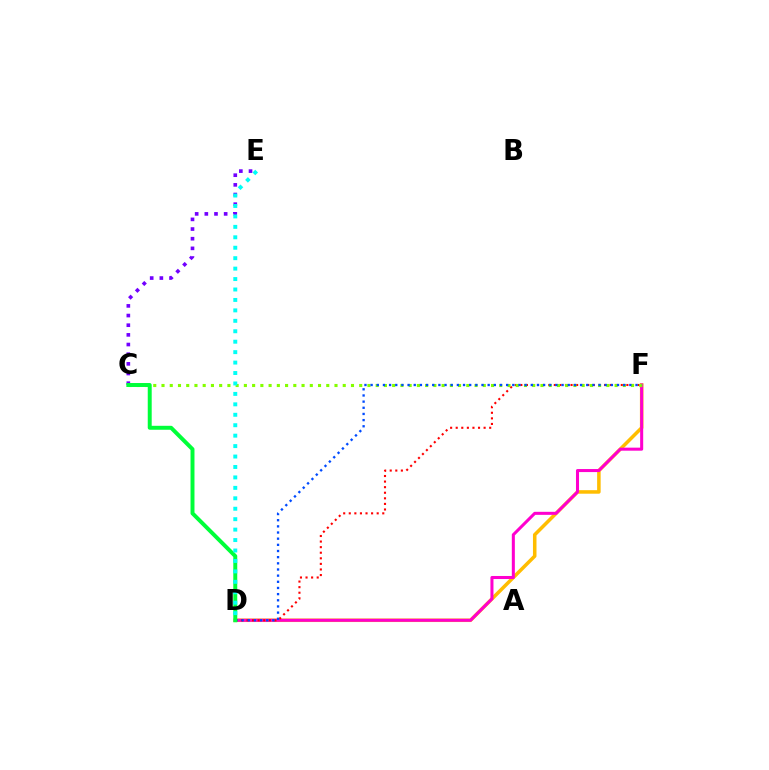{('D', 'F'): [{'color': '#ffbd00', 'line_style': 'solid', 'thickness': 2.54}, {'color': '#ff00cf', 'line_style': 'solid', 'thickness': 2.19}, {'color': '#ff0000', 'line_style': 'dotted', 'thickness': 1.52}, {'color': '#004bff', 'line_style': 'dotted', 'thickness': 1.67}], ('C', 'E'): [{'color': '#7200ff', 'line_style': 'dotted', 'thickness': 2.63}], ('C', 'F'): [{'color': '#84ff00', 'line_style': 'dotted', 'thickness': 2.24}], ('C', 'D'): [{'color': '#00ff39', 'line_style': 'solid', 'thickness': 2.85}], ('D', 'E'): [{'color': '#00fff6', 'line_style': 'dotted', 'thickness': 2.84}]}